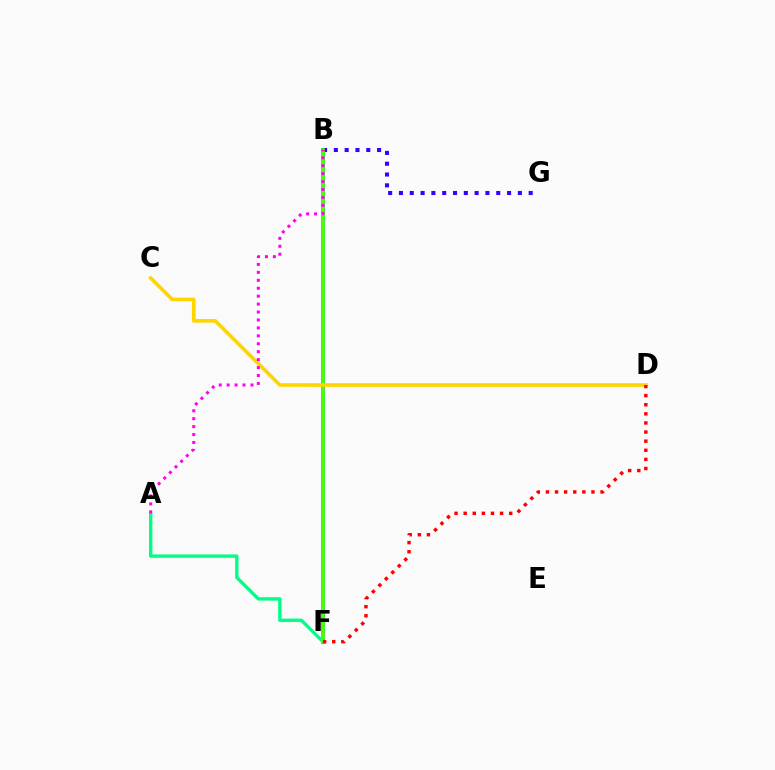{('B', 'F'): [{'color': '#009eff', 'line_style': 'solid', 'thickness': 2.9}, {'color': '#4fff00', 'line_style': 'solid', 'thickness': 2.61}], ('B', 'G'): [{'color': '#3700ff', 'line_style': 'dotted', 'thickness': 2.94}], ('A', 'F'): [{'color': '#00ff86', 'line_style': 'solid', 'thickness': 2.43}], ('C', 'D'): [{'color': '#ffd500', 'line_style': 'solid', 'thickness': 2.62}], ('D', 'F'): [{'color': '#ff0000', 'line_style': 'dotted', 'thickness': 2.47}], ('A', 'B'): [{'color': '#ff00ed', 'line_style': 'dotted', 'thickness': 2.16}]}